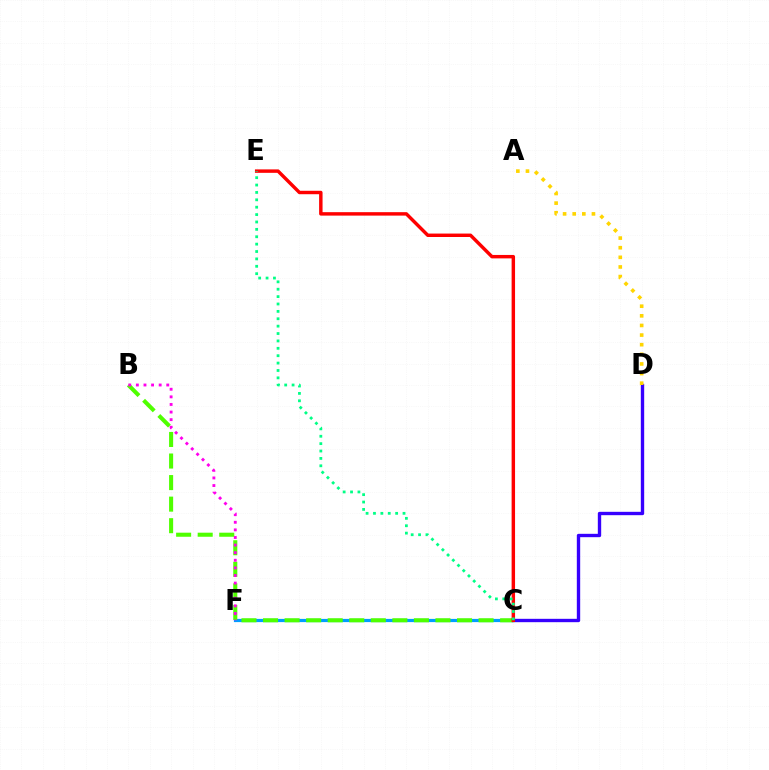{('C', 'F'): [{'color': '#009eff', 'line_style': 'solid', 'thickness': 2.3}], ('C', 'D'): [{'color': '#3700ff', 'line_style': 'solid', 'thickness': 2.42}], ('B', 'C'): [{'color': '#4fff00', 'line_style': 'dashed', 'thickness': 2.93}], ('B', 'F'): [{'color': '#ff00ed', 'line_style': 'dotted', 'thickness': 2.06}], ('C', 'E'): [{'color': '#ff0000', 'line_style': 'solid', 'thickness': 2.48}, {'color': '#00ff86', 'line_style': 'dotted', 'thickness': 2.01}], ('A', 'D'): [{'color': '#ffd500', 'line_style': 'dotted', 'thickness': 2.61}]}